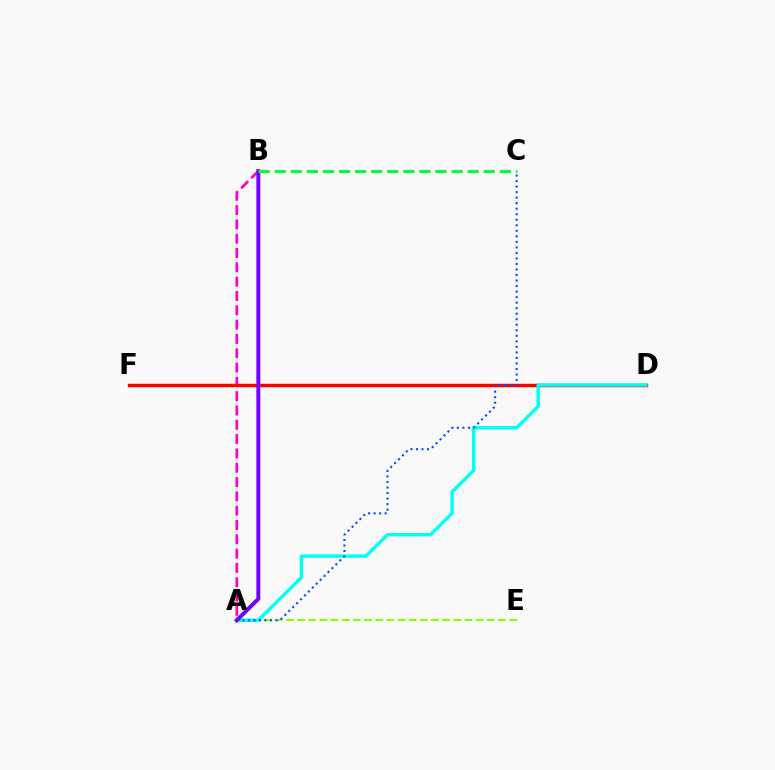{('D', 'F'): [{'color': '#ffbd00', 'line_style': 'solid', 'thickness': 2.28}, {'color': '#ff0000', 'line_style': 'solid', 'thickness': 2.44}], ('A', 'B'): [{'color': '#ff00cf', 'line_style': 'dashed', 'thickness': 1.94}, {'color': '#7200ff', 'line_style': 'solid', 'thickness': 2.85}], ('A', 'E'): [{'color': '#84ff00', 'line_style': 'dashed', 'thickness': 1.52}], ('A', 'D'): [{'color': '#00fff6', 'line_style': 'solid', 'thickness': 2.44}], ('A', 'C'): [{'color': '#004bff', 'line_style': 'dotted', 'thickness': 1.5}], ('B', 'C'): [{'color': '#00ff39', 'line_style': 'dashed', 'thickness': 2.19}]}